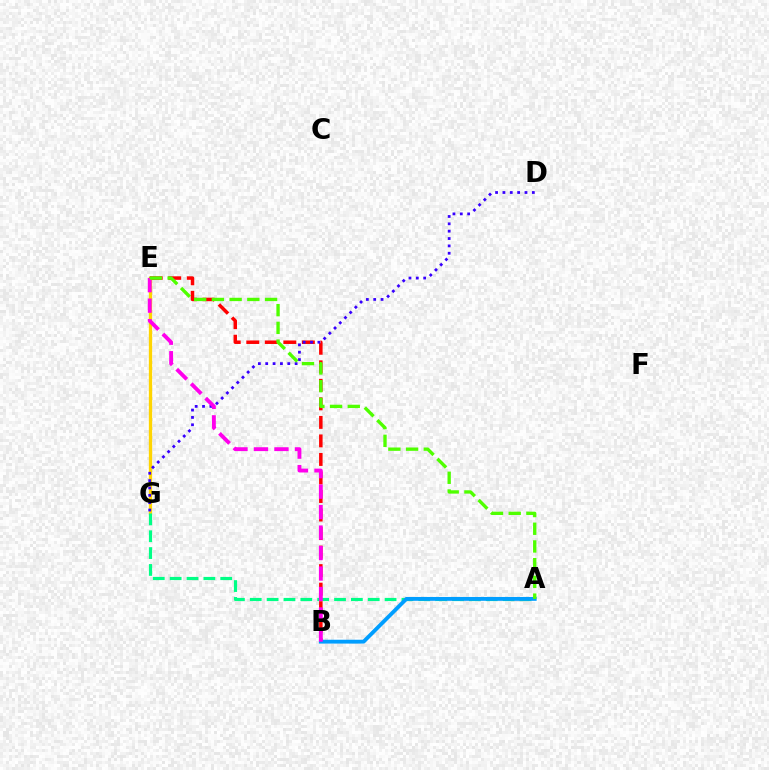{('E', 'G'): [{'color': '#ffd500', 'line_style': 'solid', 'thickness': 2.39}], ('A', 'G'): [{'color': '#00ff86', 'line_style': 'dashed', 'thickness': 2.29}], ('B', 'E'): [{'color': '#ff0000', 'line_style': 'dashed', 'thickness': 2.52}, {'color': '#ff00ed', 'line_style': 'dashed', 'thickness': 2.78}], ('D', 'G'): [{'color': '#3700ff', 'line_style': 'dotted', 'thickness': 2.0}], ('A', 'B'): [{'color': '#009eff', 'line_style': 'solid', 'thickness': 2.78}], ('A', 'E'): [{'color': '#4fff00', 'line_style': 'dashed', 'thickness': 2.41}]}